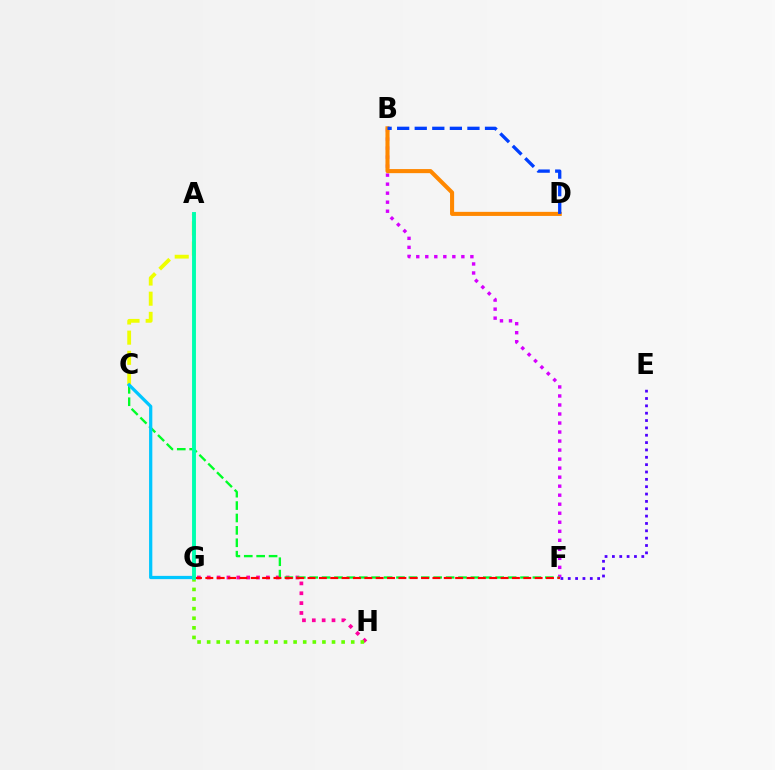{('A', 'C'): [{'color': '#eeff00', 'line_style': 'dashed', 'thickness': 2.74}], ('G', 'H'): [{'color': '#ff00a0', 'line_style': 'dotted', 'thickness': 2.68}, {'color': '#66ff00', 'line_style': 'dotted', 'thickness': 2.61}], ('B', 'F'): [{'color': '#d600ff', 'line_style': 'dotted', 'thickness': 2.45}], ('C', 'F'): [{'color': '#00ff27', 'line_style': 'dashed', 'thickness': 1.68}], ('C', 'G'): [{'color': '#00c7ff', 'line_style': 'solid', 'thickness': 2.34}], ('B', 'D'): [{'color': '#ff8800', 'line_style': 'solid', 'thickness': 2.94}, {'color': '#003fff', 'line_style': 'dashed', 'thickness': 2.39}], ('E', 'F'): [{'color': '#4f00ff', 'line_style': 'dotted', 'thickness': 2.0}], ('F', 'G'): [{'color': '#ff0000', 'line_style': 'dashed', 'thickness': 1.54}], ('A', 'G'): [{'color': '#00ffaf', 'line_style': 'solid', 'thickness': 2.81}]}